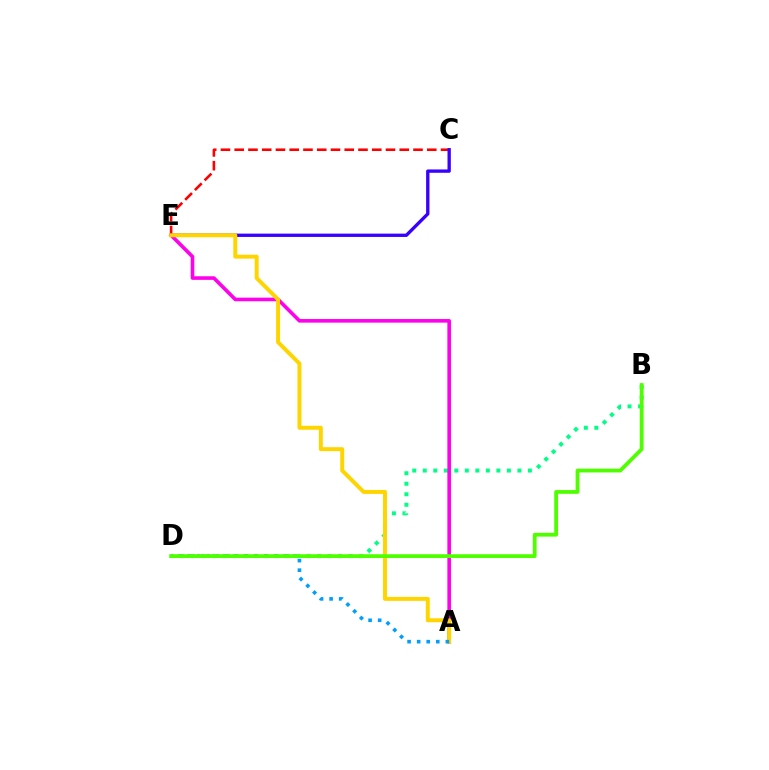{('B', 'D'): [{'color': '#00ff86', 'line_style': 'dotted', 'thickness': 2.86}, {'color': '#4fff00', 'line_style': 'solid', 'thickness': 2.72}], ('A', 'E'): [{'color': '#ff00ed', 'line_style': 'solid', 'thickness': 2.59}, {'color': '#ffd500', 'line_style': 'solid', 'thickness': 2.85}], ('C', 'E'): [{'color': '#ff0000', 'line_style': 'dashed', 'thickness': 1.87}, {'color': '#3700ff', 'line_style': 'solid', 'thickness': 2.39}], ('A', 'D'): [{'color': '#009eff', 'line_style': 'dotted', 'thickness': 2.6}]}